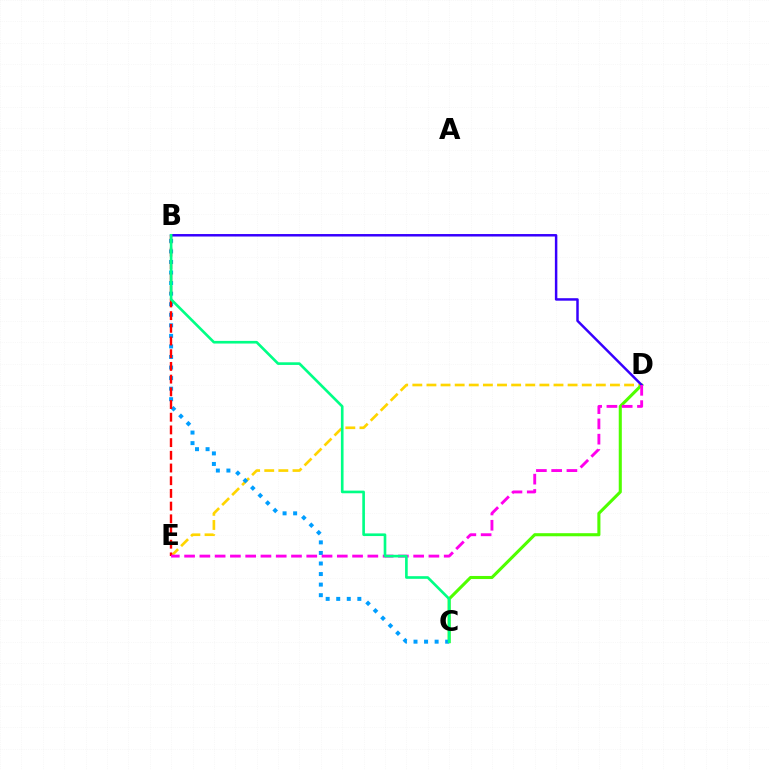{('D', 'E'): [{'color': '#ffd500', 'line_style': 'dashed', 'thickness': 1.92}, {'color': '#ff00ed', 'line_style': 'dashed', 'thickness': 2.07}], ('C', 'D'): [{'color': '#4fff00', 'line_style': 'solid', 'thickness': 2.22}], ('B', 'C'): [{'color': '#009eff', 'line_style': 'dotted', 'thickness': 2.87}, {'color': '#00ff86', 'line_style': 'solid', 'thickness': 1.91}], ('B', 'E'): [{'color': '#ff0000', 'line_style': 'dashed', 'thickness': 1.73}], ('B', 'D'): [{'color': '#3700ff', 'line_style': 'solid', 'thickness': 1.78}]}